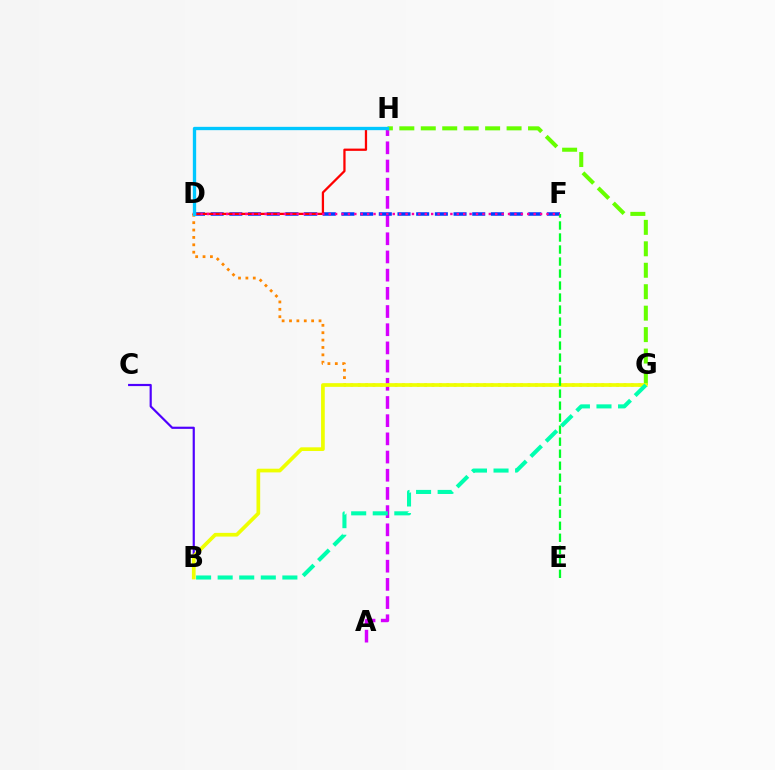{('A', 'H'): [{'color': '#d600ff', 'line_style': 'dashed', 'thickness': 2.47}], ('G', 'H'): [{'color': '#66ff00', 'line_style': 'dashed', 'thickness': 2.91}], ('B', 'C'): [{'color': '#4f00ff', 'line_style': 'solid', 'thickness': 1.57}], ('D', 'G'): [{'color': '#ff8800', 'line_style': 'dotted', 'thickness': 2.01}], ('B', 'G'): [{'color': '#eeff00', 'line_style': 'solid', 'thickness': 2.66}, {'color': '#00ffaf', 'line_style': 'dashed', 'thickness': 2.93}], ('D', 'F'): [{'color': '#003fff', 'line_style': 'dashed', 'thickness': 2.54}, {'color': '#ff00a0', 'line_style': 'dotted', 'thickness': 1.74}], ('E', 'F'): [{'color': '#00ff27', 'line_style': 'dashed', 'thickness': 1.63}], ('D', 'H'): [{'color': '#ff0000', 'line_style': 'solid', 'thickness': 1.63}, {'color': '#00c7ff', 'line_style': 'solid', 'thickness': 2.4}]}